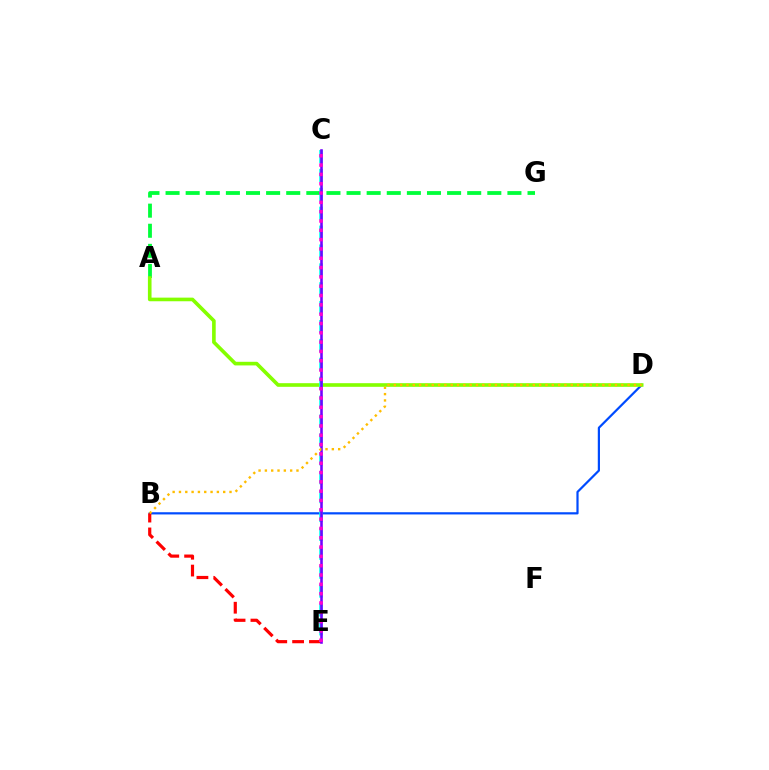{('A', 'G'): [{'color': '#00ff39', 'line_style': 'dashed', 'thickness': 2.73}], ('B', 'D'): [{'color': '#004bff', 'line_style': 'solid', 'thickness': 1.59}, {'color': '#ffbd00', 'line_style': 'dotted', 'thickness': 1.72}], ('B', 'E'): [{'color': '#ff0000', 'line_style': 'dashed', 'thickness': 2.29}], ('A', 'D'): [{'color': '#84ff00', 'line_style': 'solid', 'thickness': 2.61}], ('C', 'E'): [{'color': '#00fff6', 'line_style': 'dashed', 'thickness': 2.57}, {'color': '#7200ff', 'line_style': 'solid', 'thickness': 1.86}, {'color': '#ff00cf', 'line_style': 'dotted', 'thickness': 2.53}]}